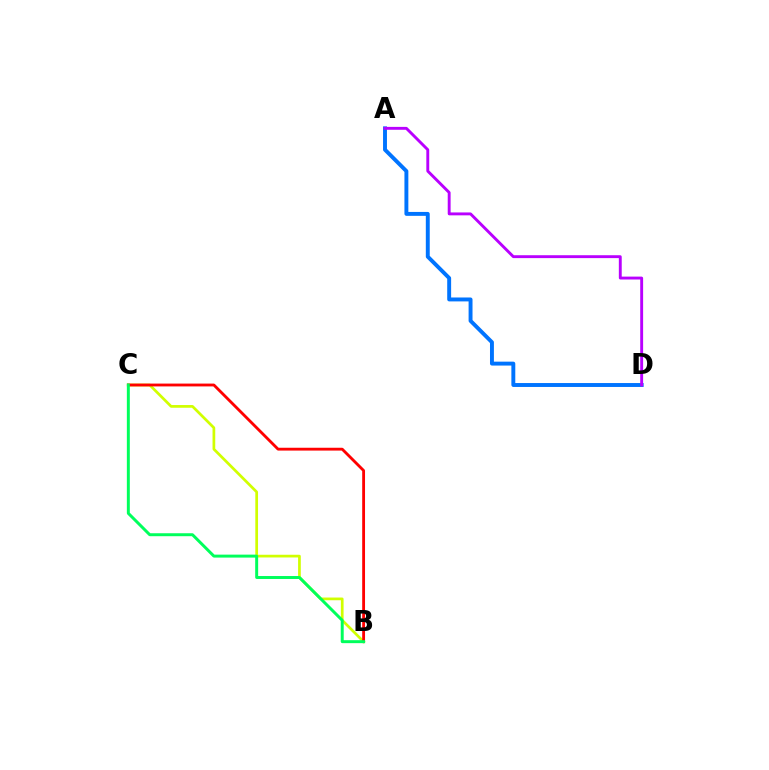{('B', 'C'): [{'color': '#d1ff00', 'line_style': 'solid', 'thickness': 1.96}, {'color': '#ff0000', 'line_style': 'solid', 'thickness': 2.04}, {'color': '#00ff5c', 'line_style': 'solid', 'thickness': 2.13}], ('A', 'D'): [{'color': '#0074ff', 'line_style': 'solid', 'thickness': 2.82}, {'color': '#b900ff', 'line_style': 'solid', 'thickness': 2.08}]}